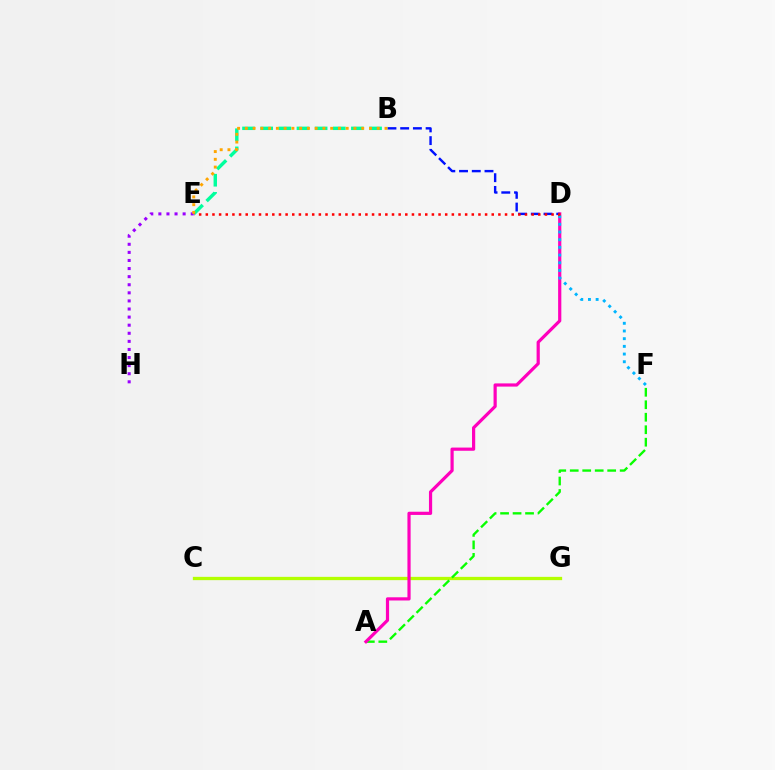{('C', 'G'): [{'color': '#b3ff00', 'line_style': 'solid', 'thickness': 2.37}], ('A', 'F'): [{'color': '#08ff00', 'line_style': 'dashed', 'thickness': 1.7}], ('B', 'E'): [{'color': '#00ff9d', 'line_style': 'dashed', 'thickness': 2.47}, {'color': '#ffa500', 'line_style': 'dotted', 'thickness': 2.11}], ('A', 'D'): [{'color': '#ff00bd', 'line_style': 'solid', 'thickness': 2.3}], ('B', 'D'): [{'color': '#0010ff', 'line_style': 'dashed', 'thickness': 1.73}], ('E', 'H'): [{'color': '#9b00ff', 'line_style': 'dotted', 'thickness': 2.2}], ('D', 'F'): [{'color': '#00b5ff', 'line_style': 'dotted', 'thickness': 2.09}], ('D', 'E'): [{'color': '#ff0000', 'line_style': 'dotted', 'thickness': 1.81}]}